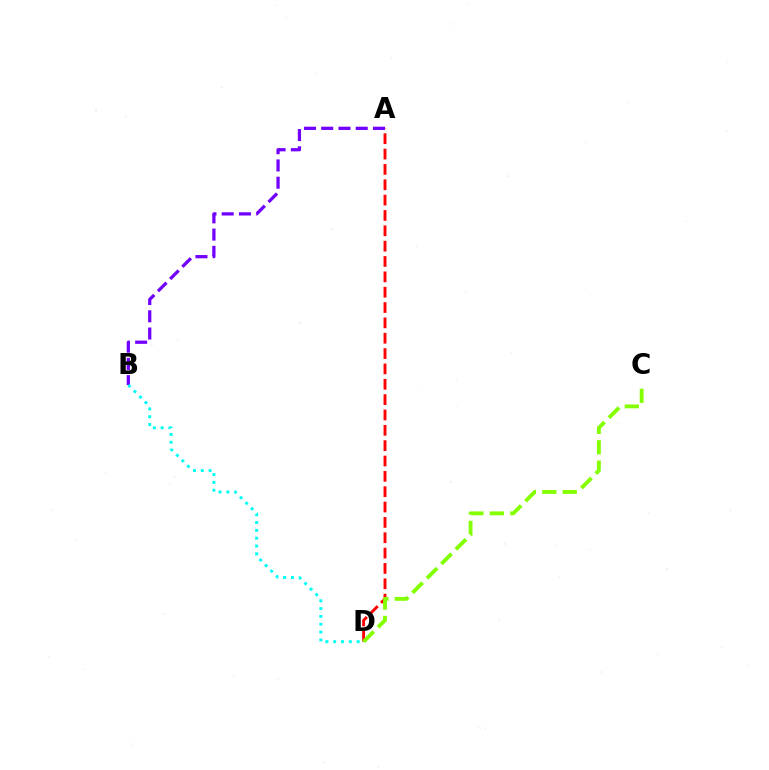{('A', 'D'): [{'color': '#ff0000', 'line_style': 'dashed', 'thickness': 2.08}], ('C', 'D'): [{'color': '#84ff00', 'line_style': 'dashed', 'thickness': 2.78}], ('A', 'B'): [{'color': '#7200ff', 'line_style': 'dashed', 'thickness': 2.34}], ('B', 'D'): [{'color': '#00fff6', 'line_style': 'dotted', 'thickness': 2.13}]}